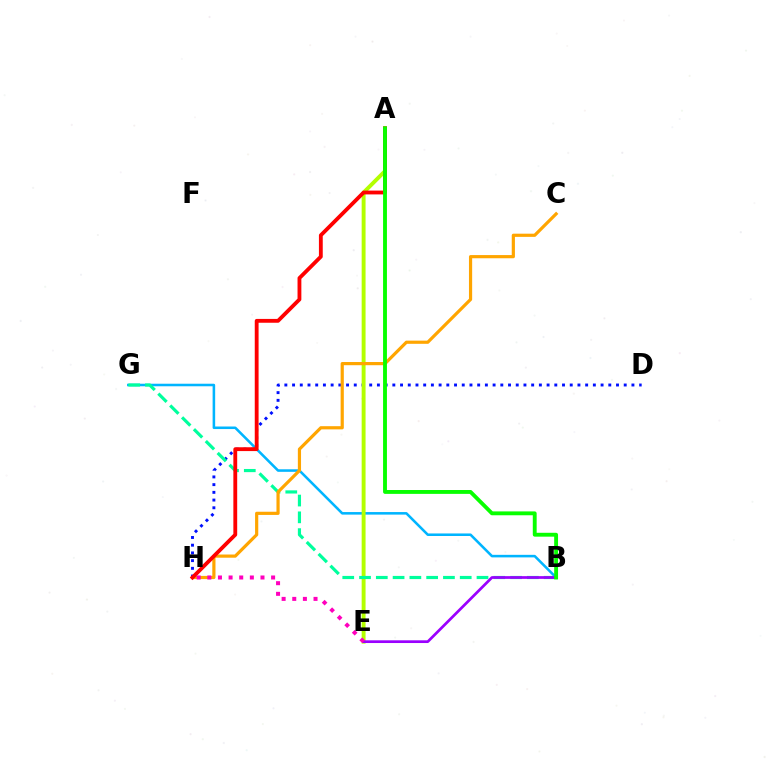{('D', 'H'): [{'color': '#0010ff', 'line_style': 'dotted', 'thickness': 2.1}], ('B', 'G'): [{'color': '#00b5ff', 'line_style': 'solid', 'thickness': 1.84}, {'color': '#00ff9d', 'line_style': 'dashed', 'thickness': 2.28}], ('A', 'E'): [{'color': '#b3ff00', 'line_style': 'solid', 'thickness': 2.81}], ('C', 'H'): [{'color': '#ffa500', 'line_style': 'solid', 'thickness': 2.3}], ('A', 'H'): [{'color': '#ff0000', 'line_style': 'solid', 'thickness': 2.76}], ('B', 'E'): [{'color': '#9b00ff', 'line_style': 'solid', 'thickness': 1.96}], ('E', 'H'): [{'color': '#ff00bd', 'line_style': 'dotted', 'thickness': 2.89}], ('A', 'B'): [{'color': '#08ff00', 'line_style': 'solid', 'thickness': 2.78}]}